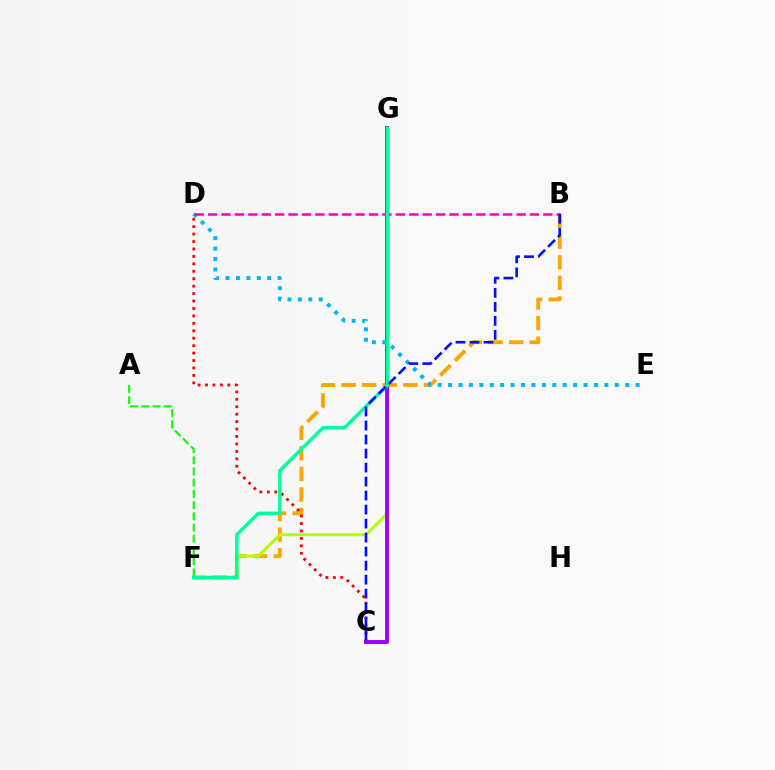{('B', 'F'): [{'color': '#ffa500', 'line_style': 'dashed', 'thickness': 2.8}], ('C', 'D'): [{'color': '#ff0000', 'line_style': 'dotted', 'thickness': 2.02}], ('F', 'G'): [{'color': '#b3ff00', 'line_style': 'solid', 'thickness': 2.18}, {'color': '#00ff9d', 'line_style': 'solid', 'thickness': 2.48}], ('C', 'G'): [{'color': '#9b00ff', 'line_style': 'solid', 'thickness': 2.82}], ('D', 'E'): [{'color': '#00b5ff', 'line_style': 'dotted', 'thickness': 2.83}], ('B', 'D'): [{'color': '#ff00bd', 'line_style': 'dashed', 'thickness': 1.82}], ('B', 'C'): [{'color': '#0010ff', 'line_style': 'dashed', 'thickness': 1.9}], ('A', 'F'): [{'color': '#08ff00', 'line_style': 'dashed', 'thickness': 1.52}]}